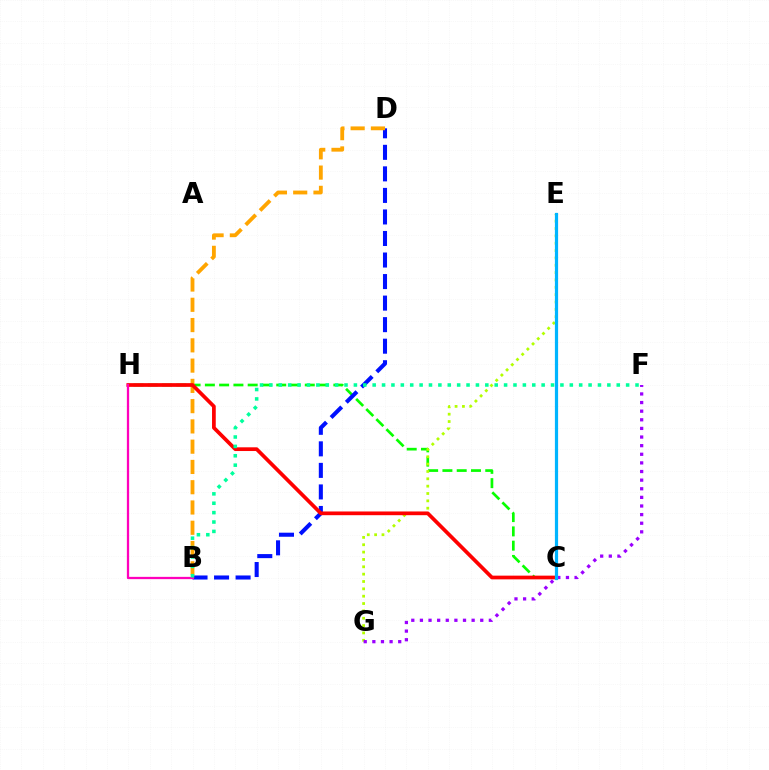{('C', 'H'): [{'color': '#08ff00', 'line_style': 'dashed', 'thickness': 1.94}, {'color': '#ff0000', 'line_style': 'solid', 'thickness': 2.68}], ('B', 'D'): [{'color': '#0010ff', 'line_style': 'dashed', 'thickness': 2.93}, {'color': '#ffa500', 'line_style': 'dashed', 'thickness': 2.75}], ('E', 'G'): [{'color': '#b3ff00', 'line_style': 'dotted', 'thickness': 2.0}], ('B', 'H'): [{'color': '#ff00bd', 'line_style': 'solid', 'thickness': 1.64}], ('F', 'G'): [{'color': '#9b00ff', 'line_style': 'dotted', 'thickness': 2.34}], ('C', 'E'): [{'color': '#00b5ff', 'line_style': 'solid', 'thickness': 2.31}], ('B', 'F'): [{'color': '#00ff9d', 'line_style': 'dotted', 'thickness': 2.55}]}